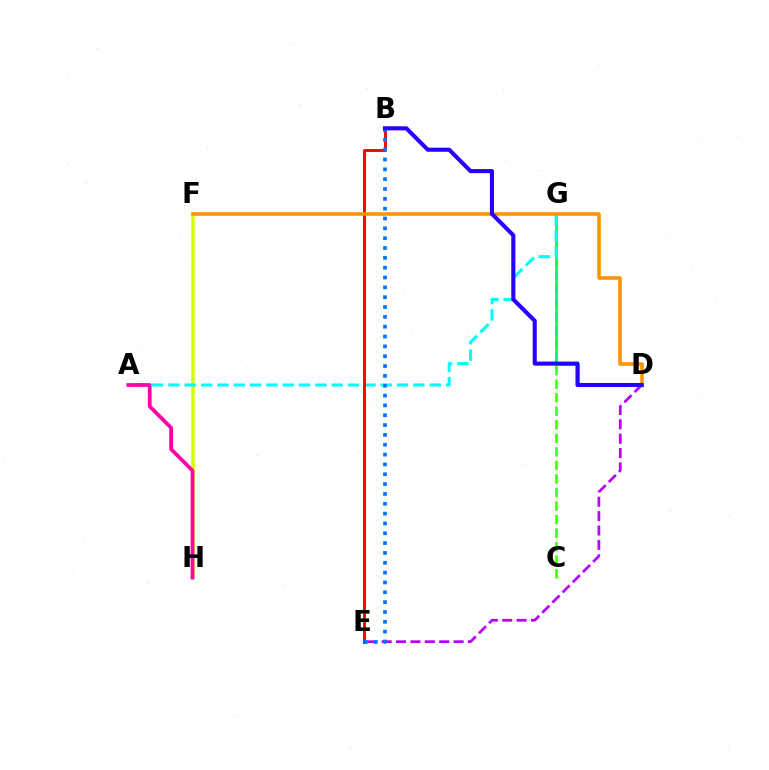{('D', 'E'): [{'color': '#b900ff', 'line_style': 'dashed', 'thickness': 1.95}], ('F', 'H'): [{'color': '#d1ff00', 'line_style': 'solid', 'thickness': 2.54}], ('C', 'G'): [{'color': '#3dff00', 'line_style': 'dashed', 'thickness': 1.84}], ('D', 'G'): [{'color': '#00ff5c', 'line_style': 'solid', 'thickness': 1.87}], ('A', 'G'): [{'color': '#00fff6', 'line_style': 'dashed', 'thickness': 2.22}], ('B', 'E'): [{'color': '#ff0000', 'line_style': 'solid', 'thickness': 2.09}, {'color': '#0074ff', 'line_style': 'dotted', 'thickness': 2.67}], ('D', 'F'): [{'color': '#ff9400', 'line_style': 'solid', 'thickness': 2.58}], ('A', 'H'): [{'color': '#ff00ac', 'line_style': 'solid', 'thickness': 2.71}], ('B', 'D'): [{'color': '#2500ff', 'line_style': 'solid', 'thickness': 2.93}]}